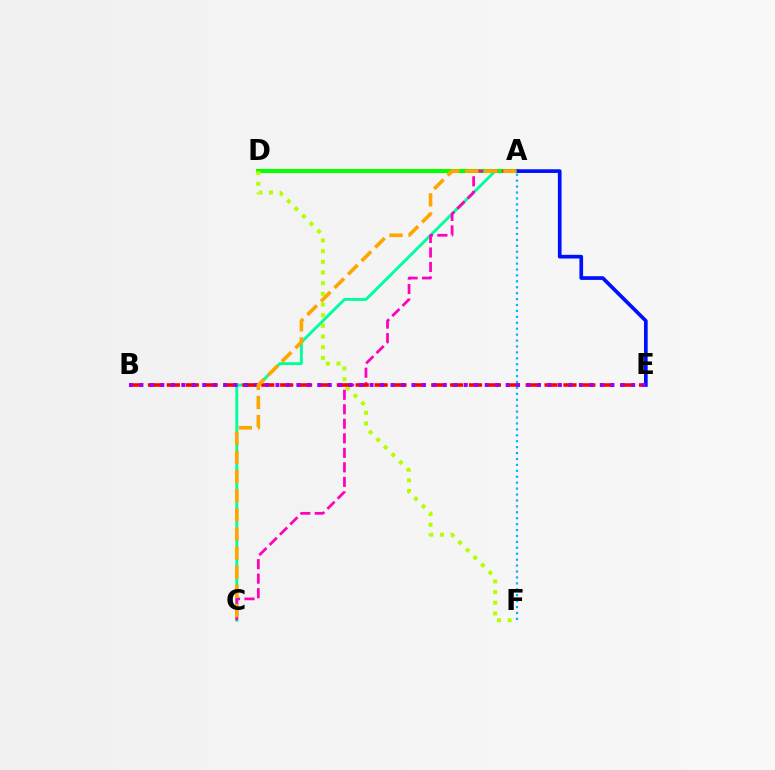{('A', 'C'): [{'color': '#00ff9d', 'line_style': 'solid', 'thickness': 2.1}, {'color': '#ff00bd', 'line_style': 'dashed', 'thickness': 1.97}, {'color': '#ffa500', 'line_style': 'dashed', 'thickness': 2.6}], ('A', 'D'): [{'color': '#08ff00', 'line_style': 'solid', 'thickness': 2.95}], ('D', 'F'): [{'color': '#b3ff00', 'line_style': 'dotted', 'thickness': 2.9}], ('B', 'E'): [{'color': '#ff0000', 'line_style': 'dashed', 'thickness': 2.57}, {'color': '#9b00ff', 'line_style': 'dotted', 'thickness': 2.84}], ('A', 'E'): [{'color': '#0010ff', 'line_style': 'solid', 'thickness': 2.66}], ('A', 'F'): [{'color': '#00b5ff', 'line_style': 'dotted', 'thickness': 1.61}]}